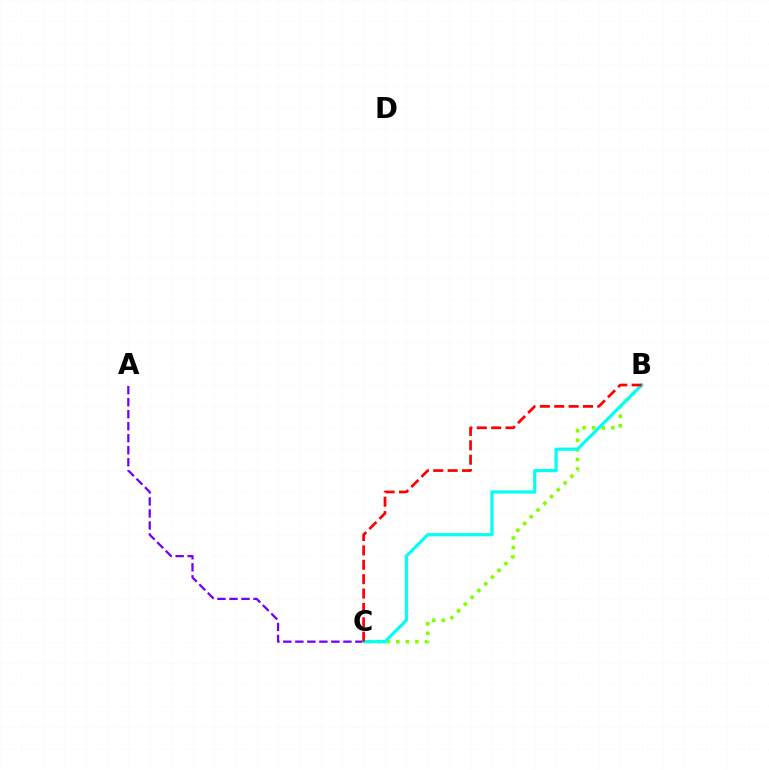{('B', 'C'): [{'color': '#84ff00', 'line_style': 'dotted', 'thickness': 2.6}, {'color': '#00fff6', 'line_style': 'solid', 'thickness': 2.29}, {'color': '#ff0000', 'line_style': 'dashed', 'thickness': 1.95}], ('A', 'C'): [{'color': '#7200ff', 'line_style': 'dashed', 'thickness': 1.63}]}